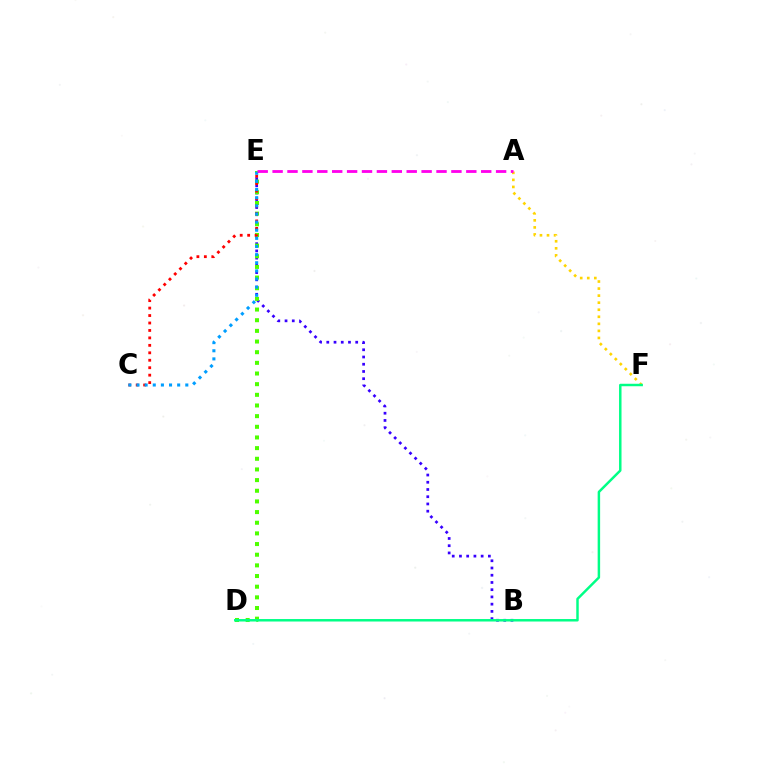{('A', 'F'): [{'color': '#ffd500', 'line_style': 'dotted', 'thickness': 1.92}], ('B', 'E'): [{'color': '#3700ff', 'line_style': 'dotted', 'thickness': 1.96}], ('D', 'E'): [{'color': '#4fff00', 'line_style': 'dotted', 'thickness': 2.9}], ('C', 'E'): [{'color': '#ff0000', 'line_style': 'dotted', 'thickness': 2.03}, {'color': '#009eff', 'line_style': 'dotted', 'thickness': 2.21}], ('A', 'E'): [{'color': '#ff00ed', 'line_style': 'dashed', 'thickness': 2.02}], ('D', 'F'): [{'color': '#00ff86', 'line_style': 'solid', 'thickness': 1.78}]}